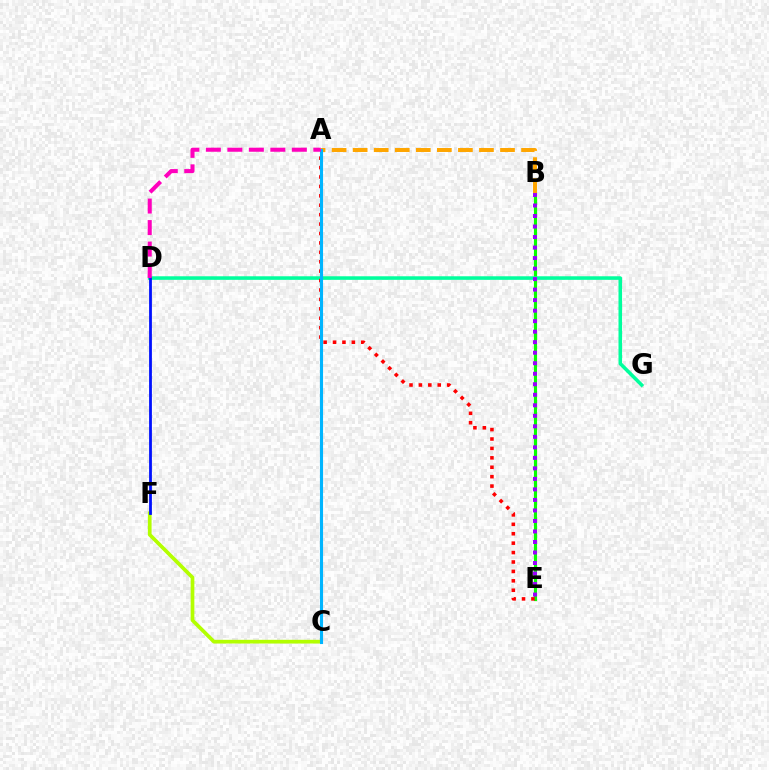{('B', 'E'): [{'color': '#08ff00', 'line_style': 'solid', 'thickness': 2.26}, {'color': '#9b00ff', 'line_style': 'dotted', 'thickness': 2.86}], ('D', 'G'): [{'color': '#00ff9d', 'line_style': 'solid', 'thickness': 2.56}], ('C', 'F'): [{'color': '#b3ff00', 'line_style': 'solid', 'thickness': 2.67}], ('A', 'E'): [{'color': '#ff0000', 'line_style': 'dotted', 'thickness': 2.56}], ('D', 'F'): [{'color': '#0010ff', 'line_style': 'solid', 'thickness': 2.01}], ('A', 'B'): [{'color': '#ffa500', 'line_style': 'dashed', 'thickness': 2.86}], ('A', 'C'): [{'color': '#00b5ff', 'line_style': 'solid', 'thickness': 2.23}], ('A', 'D'): [{'color': '#ff00bd', 'line_style': 'dashed', 'thickness': 2.92}]}